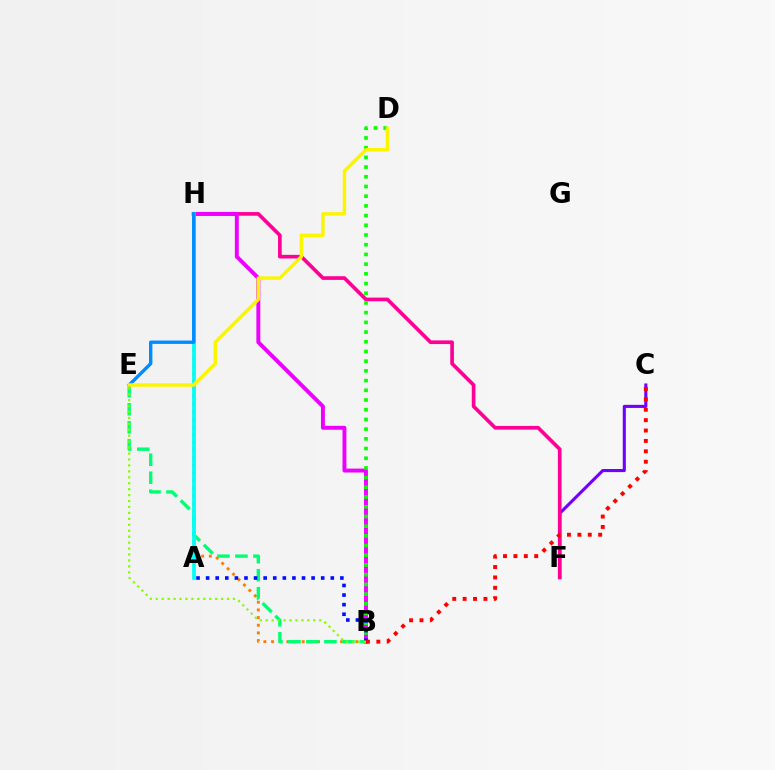{('C', 'F'): [{'color': '#7200ff', 'line_style': 'solid', 'thickness': 2.23}], ('B', 'H'): [{'color': '#ff7c00', 'line_style': 'dotted', 'thickness': 2.08}, {'color': '#ee00ff', 'line_style': 'solid', 'thickness': 2.83}], ('F', 'H'): [{'color': '#ff0094', 'line_style': 'solid', 'thickness': 2.64}], ('B', 'E'): [{'color': '#00ff74', 'line_style': 'dashed', 'thickness': 2.44}, {'color': '#84ff00', 'line_style': 'dotted', 'thickness': 1.61}], ('A', 'H'): [{'color': '#00fff6', 'line_style': 'solid', 'thickness': 2.7}], ('B', 'D'): [{'color': '#08ff00', 'line_style': 'dotted', 'thickness': 2.64}], ('A', 'B'): [{'color': '#0010ff', 'line_style': 'dotted', 'thickness': 2.61}], ('B', 'C'): [{'color': '#ff0000', 'line_style': 'dotted', 'thickness': 2.82}], ('E', 'H'): [{'color': '#008cff', 'line_style': 'solid', 'thickness': 2.44}], ('D', 'E'): [{'color': '#fcf500', 'line_style': 'solid', 'thickness': 2.49}]}